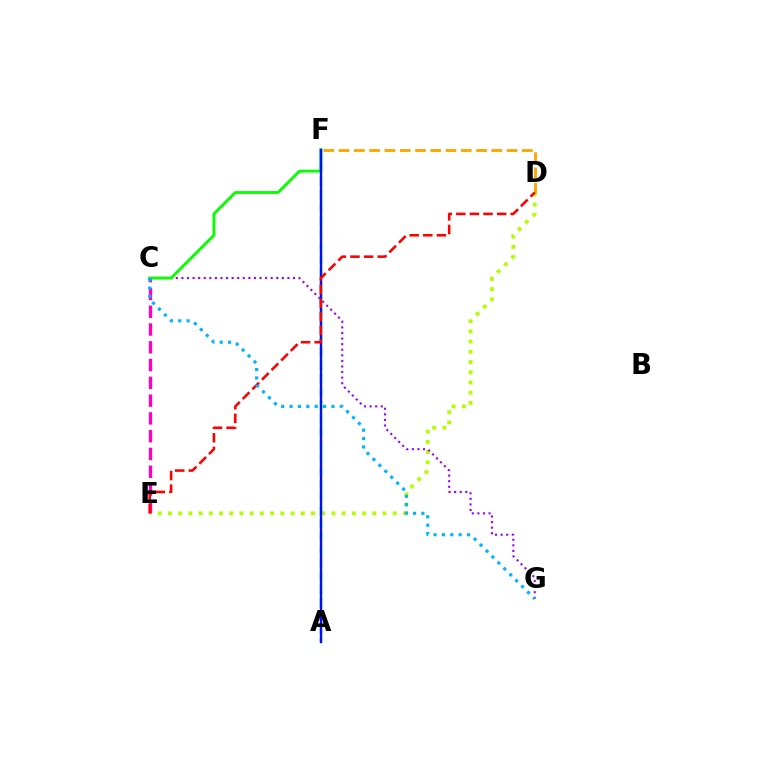{('D', 'E'): [{'color': '#b3ff00', 'line_style': 'dotted', 'thickness': 2.78}, {'color': '#ff0000', 'line_style': 'dashed', 'thickness': 1.85}], ('C', 'G'): [{'color': '#9b00ff', 'line_style': 'dotted', 'thickness': 1.52}, {'color': '#00b5ff', 'line_style': 'dotted', 'thickness': 2.28}], ('A', 'F'): [{'color': '#00ff9d', 'line_style': 'dashed', 'thickness': 1.79}, {'color': '#0010ff', 'line_style': 'solid', 'thickness': 1.73}], ('C', 'E'): [{'color': '#ff00bd', 'line_style': 'dashed', 'thickness': 2.42}], ('C', 'F'): [{'color': '#08ff00', 'line_style': 'solid', 'thickness': 2.08}], ('D', 'F'): [{'color': '#ffa500', 'line_style': 'dashed', 'thickness': 2.07}]}